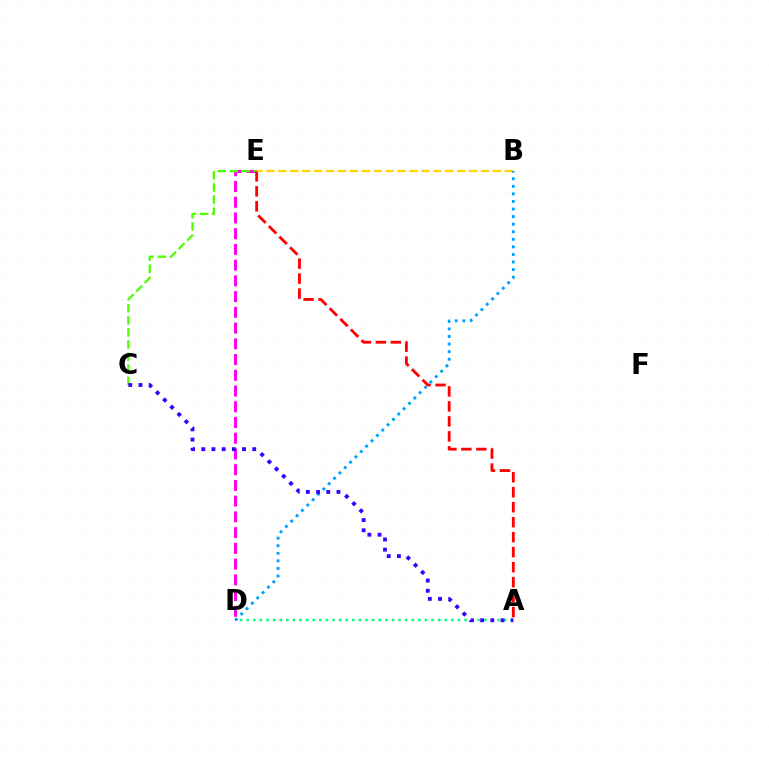{('D', 'E'): [{'color': '#ff00ed', 'line_style': 'dashed', 'thickness': 2.14}], ('C', 'E'): [{'color': '#4fff00', 'line_style': 'dashed', 'thickness': 1.64}], ('A', 'D'): [{'color': '#00ff86', 'line_style': 'dotted', 'thickness': 1.79}], ('A', 'E'): [{'color': '#ff0000', 'line_style': 'dashed', 'thickness': 2.04}], ('B', 'E'): [{'color': '#ffd500', 'line_style': 'dashed', 'thickness': 1.62}], ('B', 'D'): [{'color': '#009eff', 'line_style': 'dotted', 'thickness': 2.06}], ('A', 'C'): [{'color': '#3700ff', 'line_style': 'dotted', 'thickness': 2.77}]}